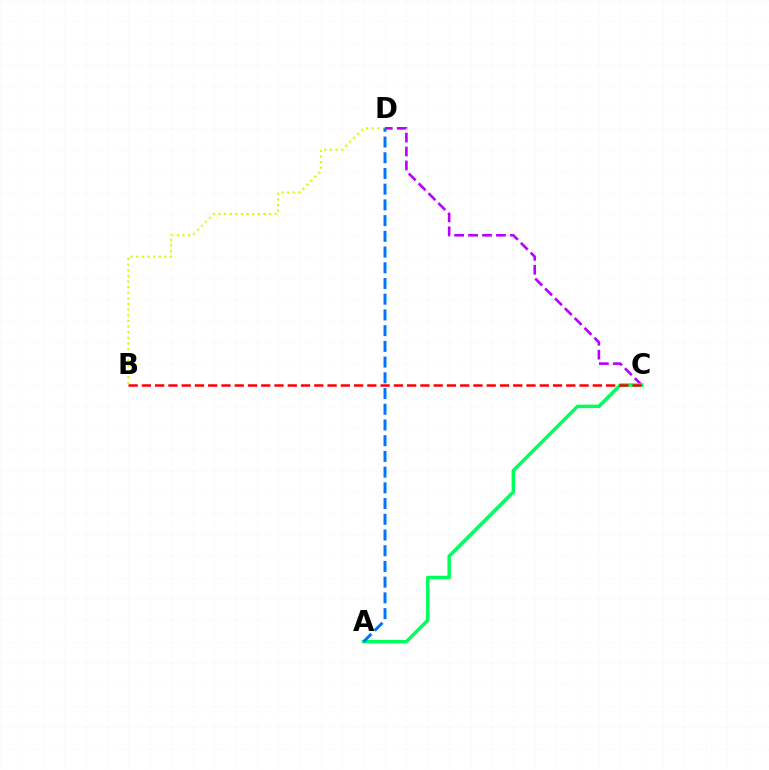{('C', 'D'): [{'color': '#b900ff', 'line_style': 'dashed', 'thickness': 1.89}], ('A', 'C'): [{'color': '#00ff5c', 'line_style': 'solid', 'thickness': 2.51}], ('B', 'D'): [{'color': '#d1ff00', 'line_style': 'dotted', 'thickness': 1.53}], ('A', 'D'): [{'color': '#0074ff', 'line_style': 'dashed', 'thickness': 2.14}], ('B', 'C'): [{'color': '#ff0000', 'line_style': 'dashed', 'thickness': 1.8}]}